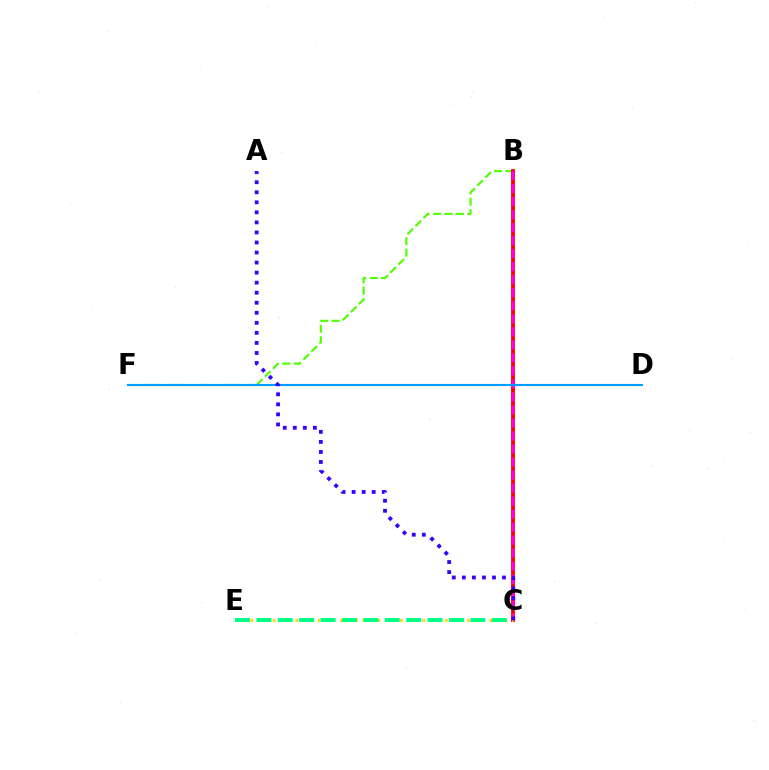{('B', 'F'): [{'color': '#4fff00', 'line_style': 'dashed', 'thickness': 1.55}], ('B', 'C'): [{'color': '#ff0000', 'line_style': 'solid', 'thickness': 2.76}, {'color': '#ff00ed', 'line_style': 'dashed', 'thickness': 1.77}], ('C', 'E'): [{'color': '#ffd500', 'line_style': 'dotted', 'thickness': 2.03}, {'color': '#00ff86', 'line_style': 'dashed', 'thickness': 2.91}], ('D', 'F'): [{'color': '#009eff', 'line_style': 'solid', 'thickness': 1.53}], ('A', 'C'): [{'color': '#3700ff', 'line_style': 'dotted', 'thickness': 2.73}]}